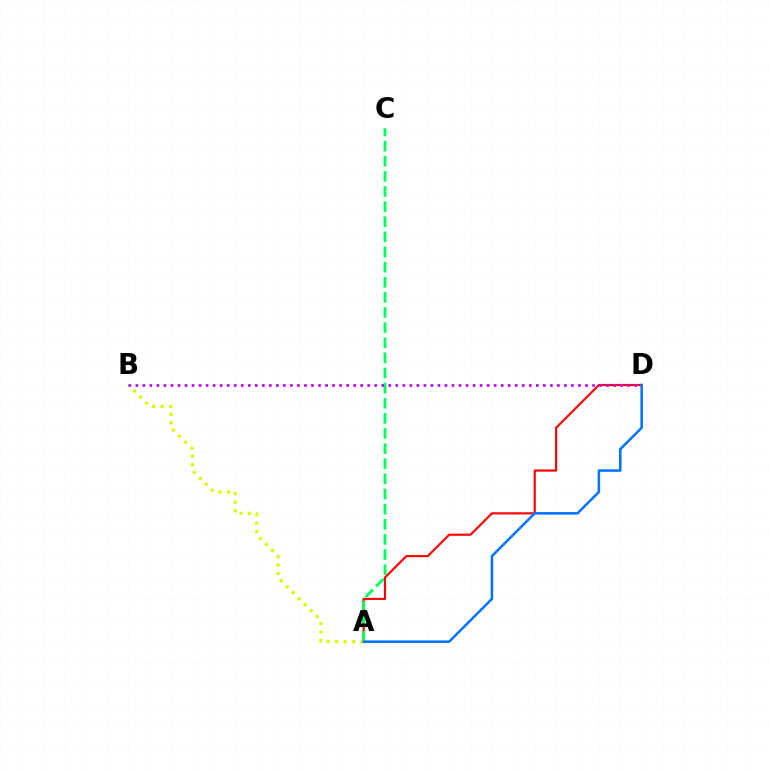{('A', 'D'): [{'color': '#ff0000', 'line_style': 'solid', 'thickness': 1.54}, {'color': '#0074ff', 'line_style': 'solid', 'thickness': 1.83}], ('A', 'C'): [{'color': '#00ff5c', 'line_style': 'dashed', 'thickness': 2.05}], ('A', 'B'): [{'color': '#d1ff00', 'line_style': 'dotted', 'thickness': 2.3}], ('B', 'D'): [{'color': '#b900ff', 'line_style': 'dotted', 'thickness': 1.91}]}